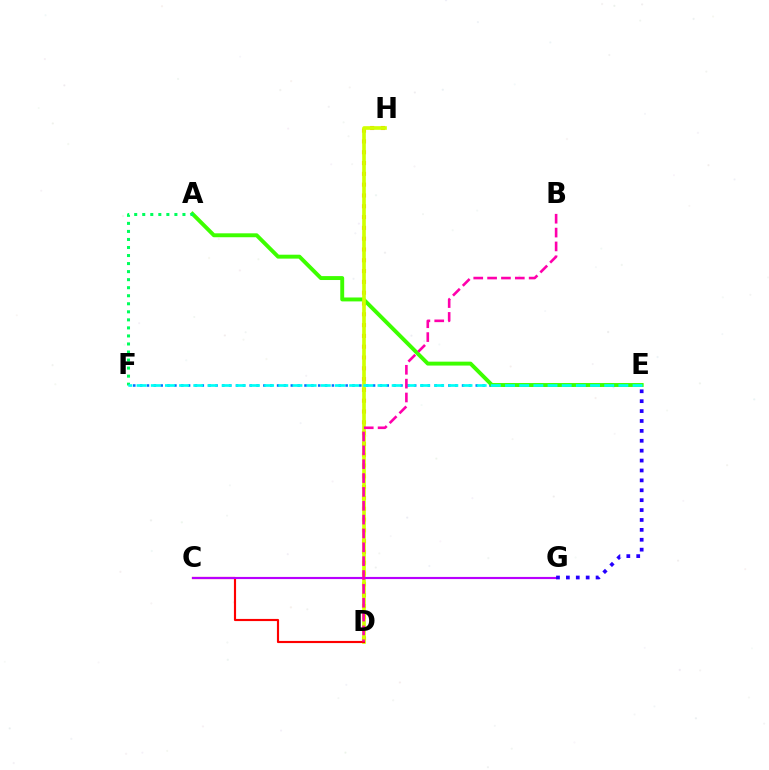{('D', 'H'): [{'color': '#ff9400', 'line_style': 'dotted', 'thickness': 2.94}, {'color': '#d1ff00', 'line_style': 'solid', 'thickness': 2.63}], ('E', 'F'): [{'color': '#0074ff', 'line_style': 'dotted', 'thickness': 1.86}, {'color': '#00fff6', 'line_style': 'dashed', 'thickness': 1.93}], ('A', 'E'): [{'color': '#3dff00', 'line_style': 'solid', 'thickness': 2.82}], ('A', 'F'): [{'color': '#00ff5c', 'line_style': 'dotted', 'thickness': 2.18}], ('C', 'D'): [{'color': '#ff0000', 'line_style': 'solid', 'thickness': 1.55}], ('C', 'G'): [{'color': '#b900ff', 'line_style': 'solid', 'thickness': 1.55}], ('E', 'G'): [{'color': '#2500ff', 'line_style': 'dotted', 'thickness': 2.69}], ('B', 'D'): [{'color': '#ff00ac', 'line_style': 'dashed', 'thickness': 1.88}]}